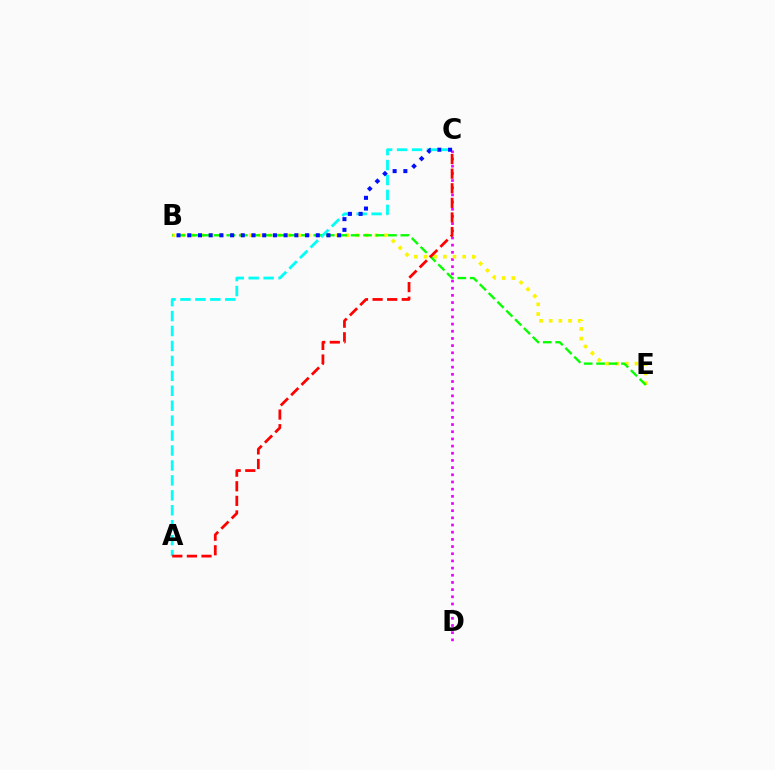{('C', 'D'): [{'color': '#ee00ff', 'line_style': 'dotted', 'thickness': 1.95}], ('B', 'E'): [{'color': '#fcf500', 'line_style': 'dotted', 'thickness': 2.62}, {'color': '#08ff00', 'line_style': 'dashed', 'thickness': 1.69}], ('A', 'C'): [{'color': '#00fff6', 'line_style': 'dashed', 'thickness': 2.03}, {'color': '#ff0000', 'line_style': 'dashed', 'thickness': 1.98}], ('B', 'C'): [{'color': '#0010ff', 'line_style': 'dotted', 'thickness': 2.91}]}